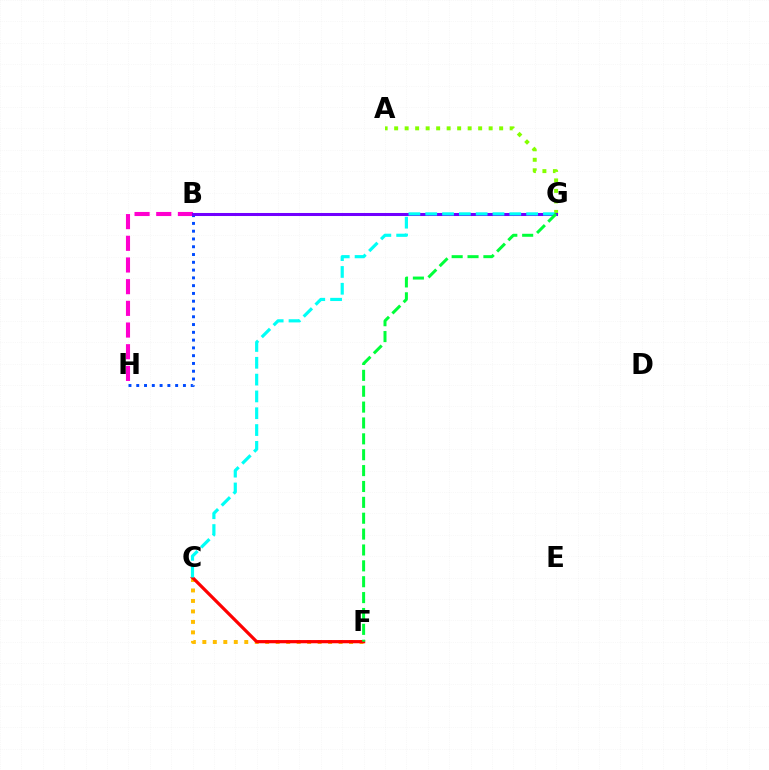{('C', 'F'): [{'color': '#ffbd00', 'line_style': 'dotted', 'thickness': 2.85}, {'color': '#ff0000', 'line_style': 'solid', 'thickness': 2.31}], ('B', 'H'): [{'color': '#ff00cf', 'line_style': 'dashed', 'thickness': 2.95}, {'color': '#004bff', 'line_style': 'dotted', 'thickness': 2.11}], ('A', 'G'): [{'color': '#84ff00', 'line_style': 'dotted', 'thickness': 2.85}], ('B', 'G'): [{'color': '#7200ff', 'line_style': 'solid', 'thickness': 2.19}], ('C', 'G'): [{'color': '#00fff6', 'line_style': 'dashed', 'thickness': 2.28}], ('F', 'G'): [{'color': '#00ff39', 'line_style': 'dashed', 'thickness': 2.16}]}